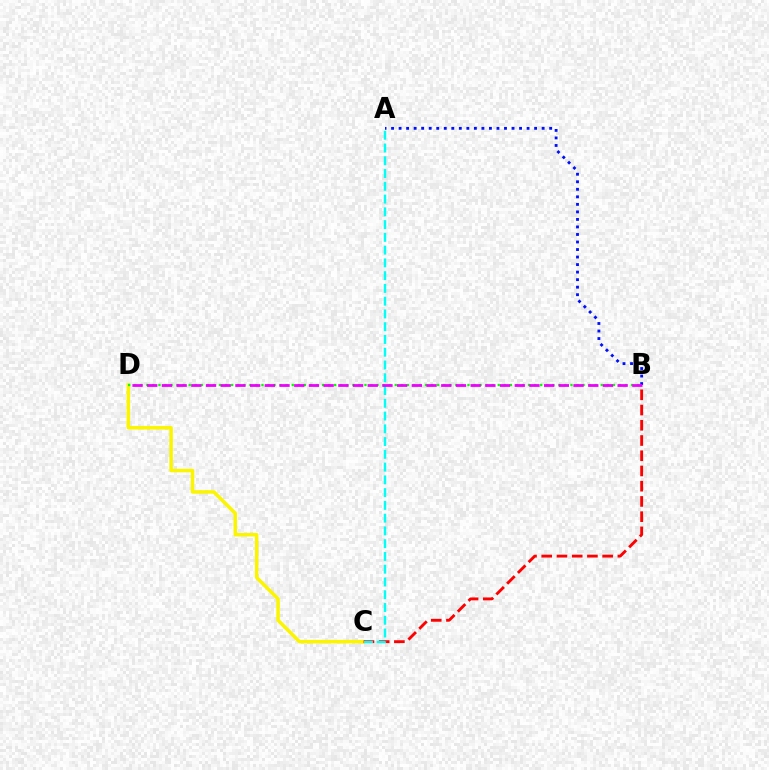{('C', 'D'): [{'color': '#fcf500', 'line_style': 'solid', 'thickness': 2.52}], ('B', 'D'): [{'color': '#08ff00', 'line_style': 'dotted', 'thickness': 1.65}, {'color': '#ee00ff', 'line_style': 'dashed', 'thickness': 2.0}], ('B', 'C'): [{'color': '#ff0000', 'line_style': 'dashed', 'thickness': 2.07}], ('A', 'B'): [{'color': '#0010ff', 'line_style': 'dotted', 'thickness': 2.05}], ('A', 'C'): [{'color': '#00fff6', 'line_style': 'dashed', 'thickness': 1.73}]}